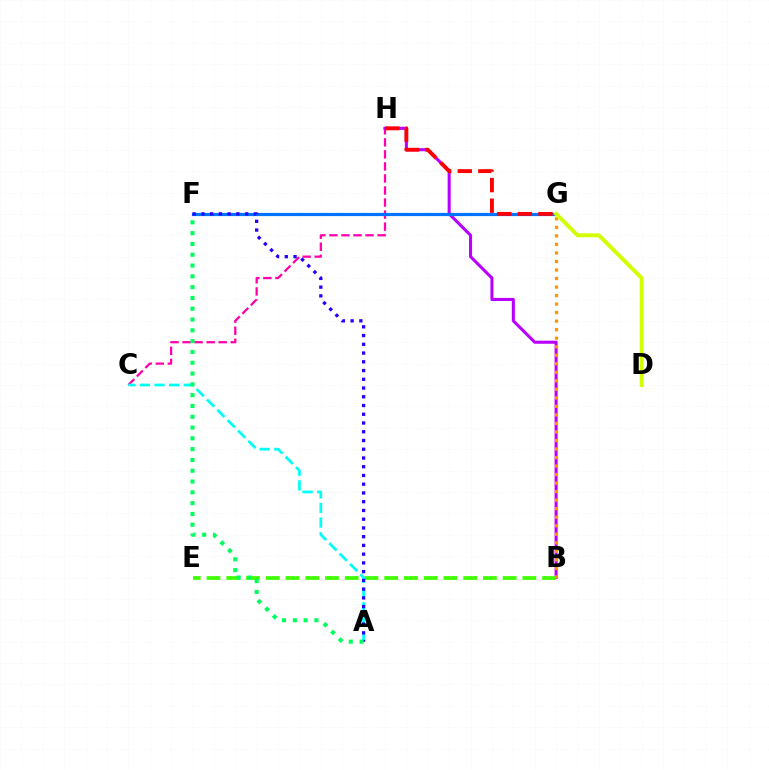{('C', 'H'): [{'color': '#ff00ac', 'line_style': 'dashed', 'thickness': 1.64}], ('B', 'H'): [{'color': '#b900ff', 'line_style': 'solid', 'thickness': 2.2}], ('B', 'E'): [{'color': '#3dff00', 'line_style': 'dashed', 'thickness': 2.68}], ('B', 'G'): [{'color': '#ff9400', 'line_style': 'dotted', 'thickness': 2.32}], ('F', 'G'): [{'color': '#0074ff', 'line_style': 'solid', 'thickness': 2.3}], ('G', 'H'): [{'color': '#ff0000', 'line_style': 'dashed', 'thickness': 2.79}], ('A', 'C'): [{'color': '#00fff6', 'line_style': 'dashed', 'thickness': 1.99}], ('A', 'F'): [{'color': '#2500ff', 'line_style': 'dotted', 'thickness': 2.38}, {'color': '#00ff5c', 'line_style': 'dotted', 'thickness': 2.93}], ('D', 'G'): [{'color': '#d1ff00', 'line_style': 'solid', 'thickness': 2.81}]}